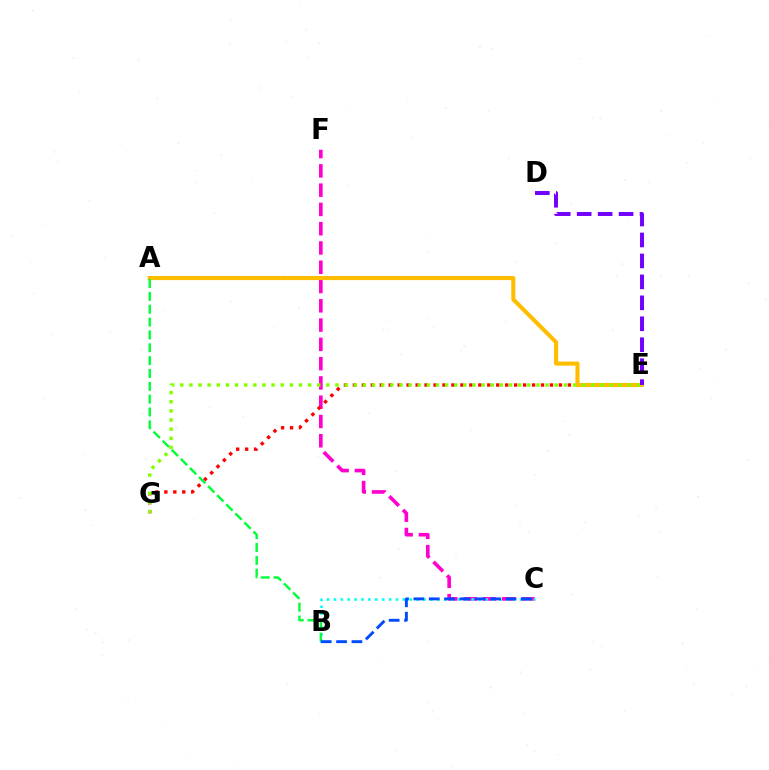{('C', 'F'): [{'color': '#ff00cf', 'line_style': 'dashed', 'thickness': 2.62}], ('E', 'G'): [{'color': '#ff0000', 'line_style': 'dotted', 'thickness': 2.43}, {'color': '#84ff00', 'line_style': 'dotted', 'thickness': 2.48}], ('B', 'C'): [{'color': '#00fff6', 'line_style': 'dotted', 'thickness': 1.87}, {'color': '#004bff', 'line_style': 'dashed', 'thickness': 2.09}], ('A', 'E'): [{'color': '#ffbd00', 'line_style': 'solid', 'thickness': 2.95}], ('A', 'B'): [{'color': '#00ff39', 'line_style': 'dashed', 'thickness': 1.75}], ('D', 'E'): [{'color': '#7200ff', 'line_style': 'dashed', 'thickness': 2.85}]}